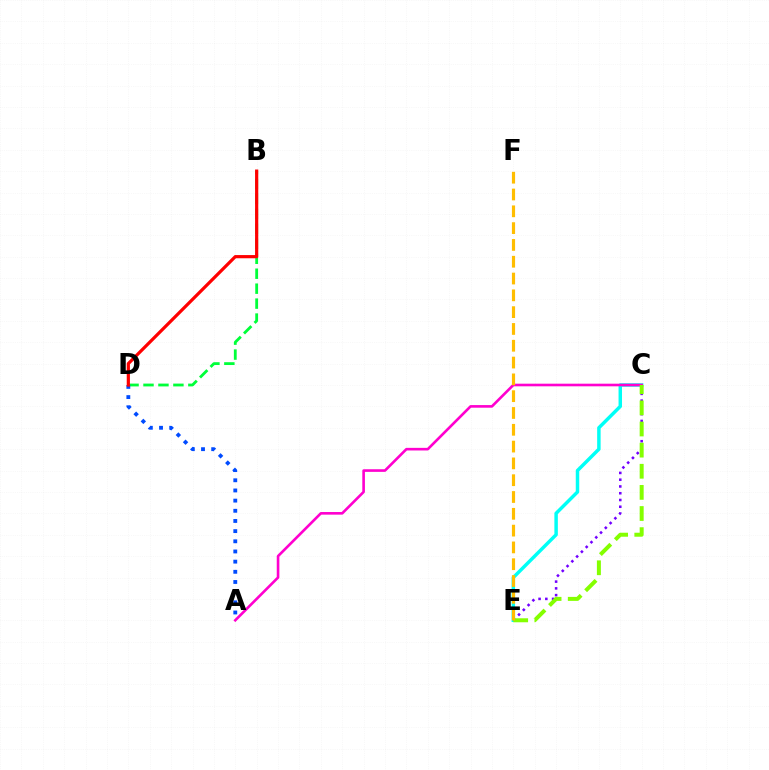{('C', 'E'): [{'color': '#00fff6', 'line_style': 'solid', 'thickness': 2.49}, {'color': '#7200ff', 'line_style': 'dotted', 'thickness': 1.84}, {'color': '#84ff00', 'line_style': 'dashed', 'thickness': 2.87}], ('B', 'D'): [{'color': '#00ff39', 'line_style': 'dashed', 'thickness': 2.03}, {'color': '#ff0000', 'line_style': 'solid', 'thickness': 2.3}], ('A', 'D'): [{'color': '#004bff', 'line_style': 'dotted', 'thickness': 2.76}], ('A', 'C'): [{'color': '#ff00cf', 'line_style': 'solid', 'thickness': 1.89}], ('E', 'F'): [{'color': '#ffbd00', 'line_style': 'dashed', 'thickness': 2.28}]}